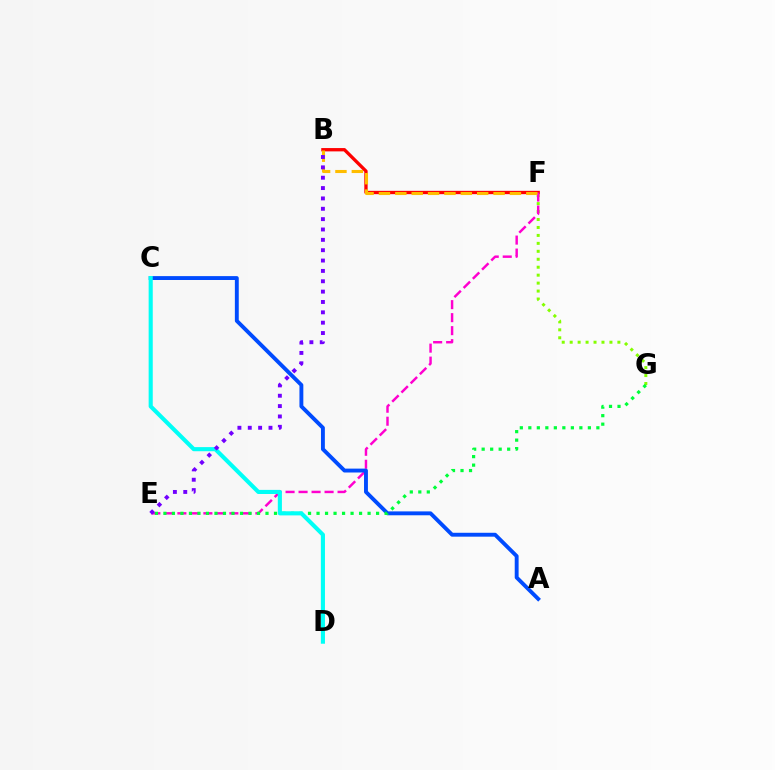{('F', 'G'): [{'color': '#84ff00', 'line_style': 'dotted', 'thickness': 2.16}], ('B', 'F'): [{'color': '#ff0000', 'line_style': 'solid', 'thickness': 2.39}, {'color': '#ffbd00', 'line_style': 'dashed', 'thickness': 2.22}], ('E', 'F'): [{'color': '#ff00cf', 'line_style': 'dashed', 'thickness': 1.77}], ('A', 'C'): [{'color': '#004bff', 'line_style': 'solid', 'thickness': 2.8}], ('E', 'G'): [{'color': '#00ff39', 'line_style': 'dotted', 'thickness': 2.31}], ('C', 'D'): [{'color': '#00fff6', 'line_style': 'solid', 'thickness': 2.96}], ('B', 'E'): [{'color': '#7200ff', 'line_style': 'dotted', 'thickness': 2.81}]}